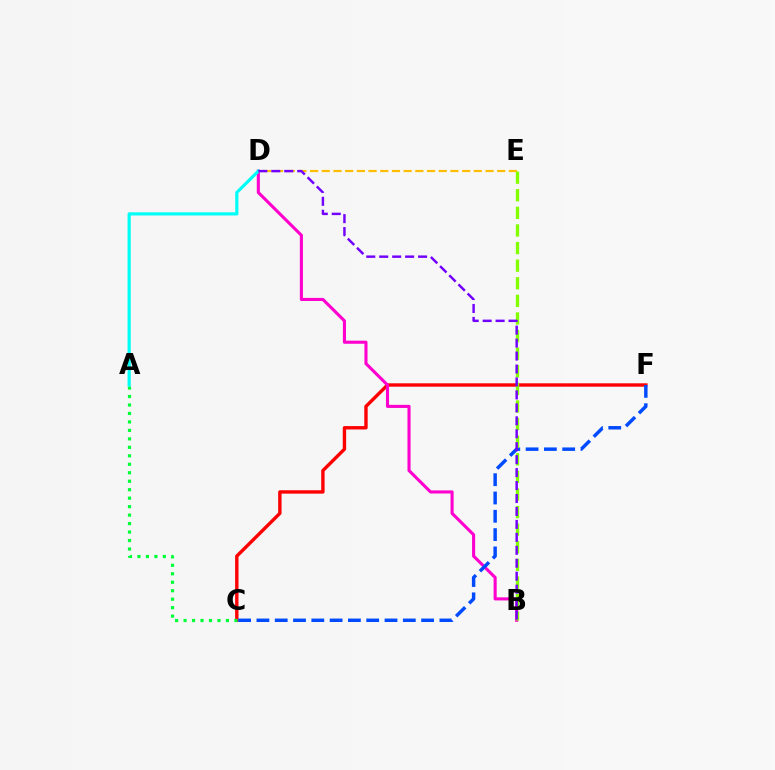{('D', 'E'): [{'color': '#ffbd00', 'line_style': 'dashed', 'thickness': 1.59}], ('C', 'F'): [{'color': '#ff0000', 'line_style': 'solid', 'thickness': 2.44}, {'color': '#004bff', 'line_style': 'dashed', 'thickness': 2.49}], ('B', 'D'): [{'color': '#ff00cf', 'line_style': 'solid', 'thickness': 2.23}, {'color': '#7200ff', 'line_style': 'dashed', 'thickness': 1.76}], ('A', 'C'): [{'color': '#00ff39', 'line_style': 'dotted', 'thickness': 2.3}], ('A', 'D'): [{'color': '#00fff6', 'line_style': 'solid', 'thickness': 2.29}], ('B', 'E'): [{'color': '#84ff00', 'line_style': 'dashed', 'thickness': 2.39}]}